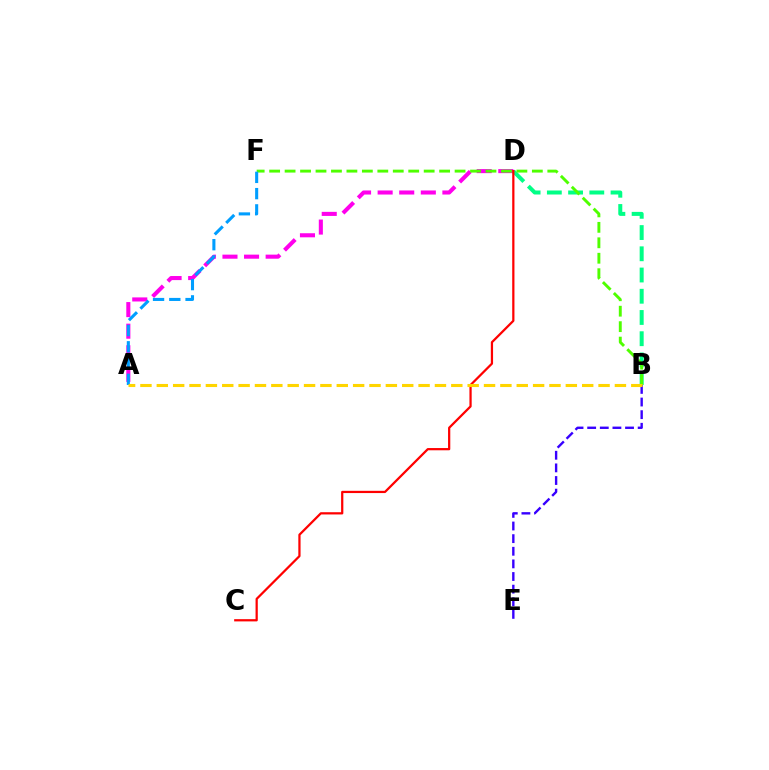{('A', 'D'): [{'color': '#ff00ed', 'line_style': 'dashed', 'thickness': 2.93}], ('B', 'D'): [{'color': '#00ff86', 'line_style': 'dashed', 'thickness': 2.88}], ('B', 'E'): [{'color': '#3700ff', 'line_style': 'dashed', 'thickness': 1.72}], ('B', 'F'): [{'color': '#4fff00', 'line_style': 'dashed', 'thickness': 2.1}], ('C', 'D'): [{'color': '#ff0000', 'line_style': 'solid', 'thickness': 1.61}], ('A', 'F'): [{'color': '#009eff', 'line_style': 'dashed', 'thickness': 2.21}], ('A', 'B'): [{'color': '#ffd500', 'line_style': 'dashed', 'thickness': 2.22}]}